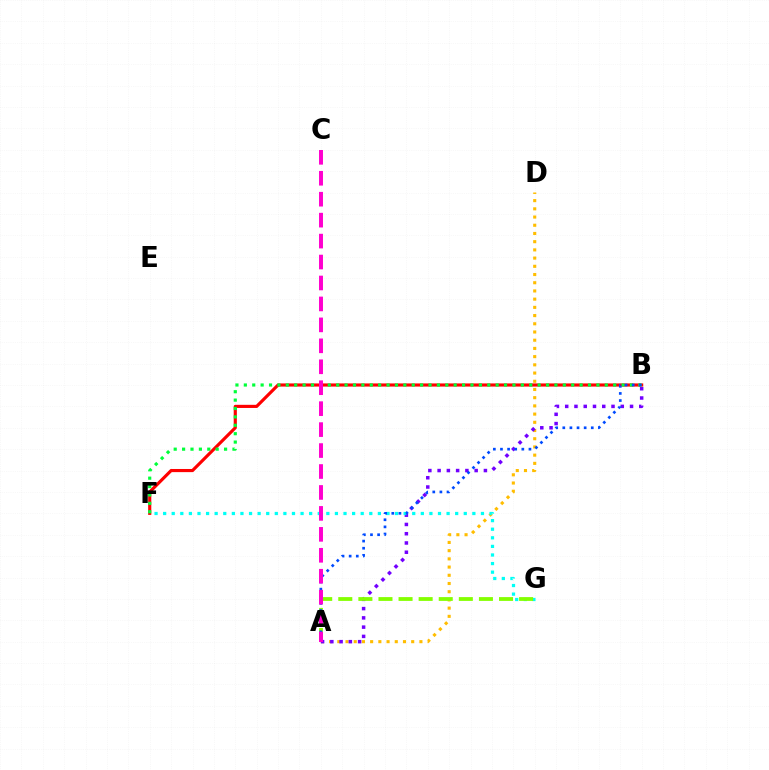{('A', 'D'): [{'color': '#ffbd00', 'line_style': 'dotted', 'thickness': 2.23}], ('B', 'F'): [{'color': '#ff0000', 'line_style': 'solid', 'thickness': 2.27}, {'color': '#00ff39', 'line_style': 'dotted', 'thickness': 2.28}], ('A', 'B'): [{'color': '#7200ff', 'line_style': 'dotted', 'thickness': 2.52}, {'color': '#004bff', 'line_style': 'dotted', 'thickness': 1.93}], ('F', 'G'): [{'color': '#00fff6', 'line_style': 'dotted', 'thickness': 2.33}], ('A', 'G'): [{'color': '#84ff00', 'line_style': 'dashed', 'thickness': 2.73}], ('A', 'C'): [{'color': '#ff00cf', 'line_style': 'dashed', 'thickness': 2.85}]}